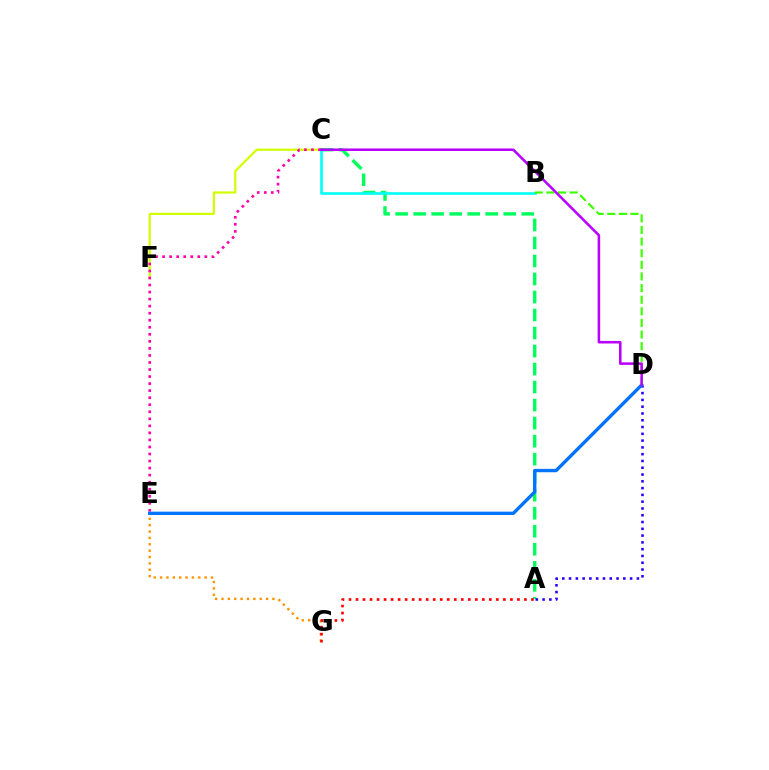{('C', 'F'): [{'color': '#d1ff00', 'line_style': 'solid', 'thickness': 1.59}], ('A', 'C'): [{'color': '#00ff5c', 'line_style': 'dashed', 'thickness': 2.45}], ('A', 'D'): [{'color': '#2500ff', 'line_style': 'dotted', 'thickness': 1.84}], ('E', 'G'): [{'color': '#ff9400', 'line_style': 'dotted', 'thickness': 1.73}], ('A', 'G'): [{'color': '#ff0000', 'line_style': 'dotted', 'thickness': 1.91}], ('B', 'C'): [{'color': '#00fff6', 'line_style': 'solid', 'thickness': 1.89}], ('C', 'E'): [{'color': '#ff00ac', 'line_style': 'dotted', 'thickness': 1.91}], ('D', 'E'): [{'color': '#0074ff', 'line_style': 'solid', 'thickness': 2.41}], ('B', 'D'): [{'color': '#3dff00', 'line_style': 'dashed', 'thickness': 1.58}], ('C', 'D'): [{'color': '#b900ff', 'line_style': 'solid', 'thickness': 1.84}]}